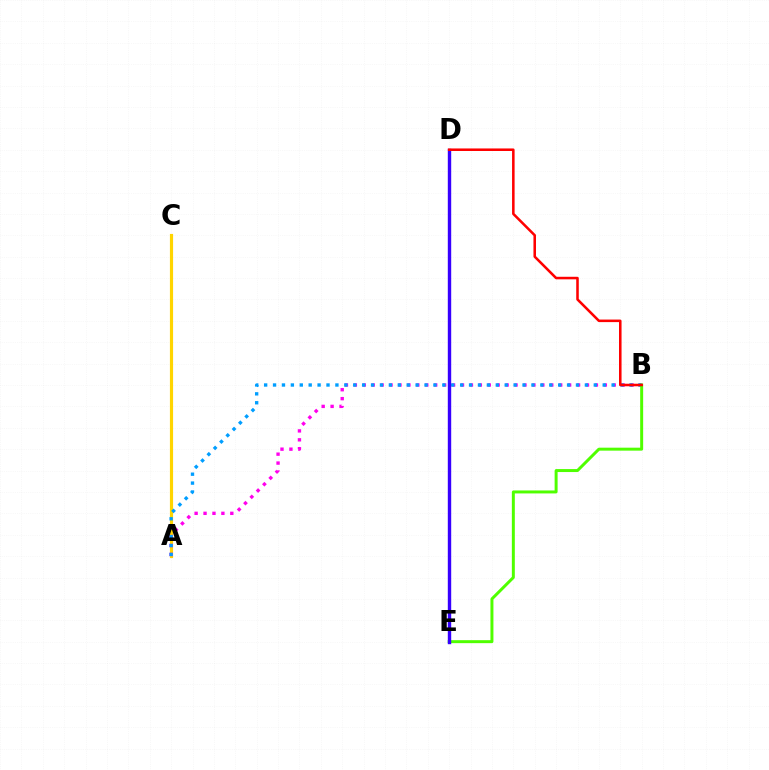{('A', 'C'): [{'color': '#ffd500', 'line_style': 'solid', 'thickness': 2.28}], ('A', 'B'): [{'color': '#ff00ed', 'line_style': 'dotted', 'thickness': 2.43}, {'color': '#009eff', 'line_style': 'dotted', 'thickness': 2.42}], ('D', 'E'): [{'color': '#00ff86', 'line_style': 'dashed', 'thickness': 1.83}, {'color': '#3700ff', 'line_style': 'solid', 'thickness': 2.45}], ('B', 'E'): [{'color': '#4fff00', 'line_style': 'solid', 'thickness': 2.14}], ('B', 'D'): [{'color': '#ff0000', 'line_style': 'solid', 'thickness': 1.83}]}